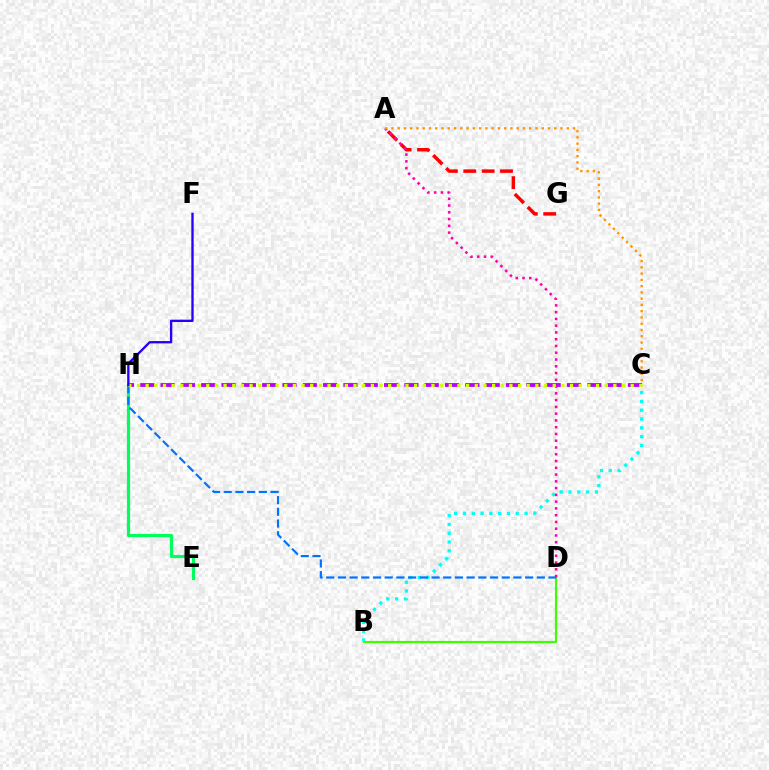{('A', 'G'): [{'color': '#ff0000', 'line_style': 'dashed', 'thickness': 2.49}], ('C', 'H'): [{'color': '#b900ff', 'line_style': 'dashed', 'thickness': 2.76}, {'color': '#d1ff00', 'line_style': 'dotted', 'thickness': 2.35}], ('B', 'D'): [{'color': '#3dff00', 'line_style': 'solid', 'thickness': 1.58}], ('B', 'C'): [{'color': '#00fff6', 'line_style': 'dotted', 'thickness': 2.39}], ('A', 'D'): [{'color': '#ff00ac', 'line_style': 'dotted', 'thickness': 1.84}], ('E', 'H'): [{'color': '#00ff5c', 'line_style': 'solid', 'thickness': 2.29}], ('D', 'H'): [{'color': '#0074ff', 'line_style': 'dashed', 'thickness': 1.59}], ('F', 'H'): [{'color': '#2500ff', 'line_style': 'solid', 'thickness': 1.69}], ('A', 'C'): [{'color': '#ff9400', 'line_style': 'dotted', 'thickness': 1.7}]}